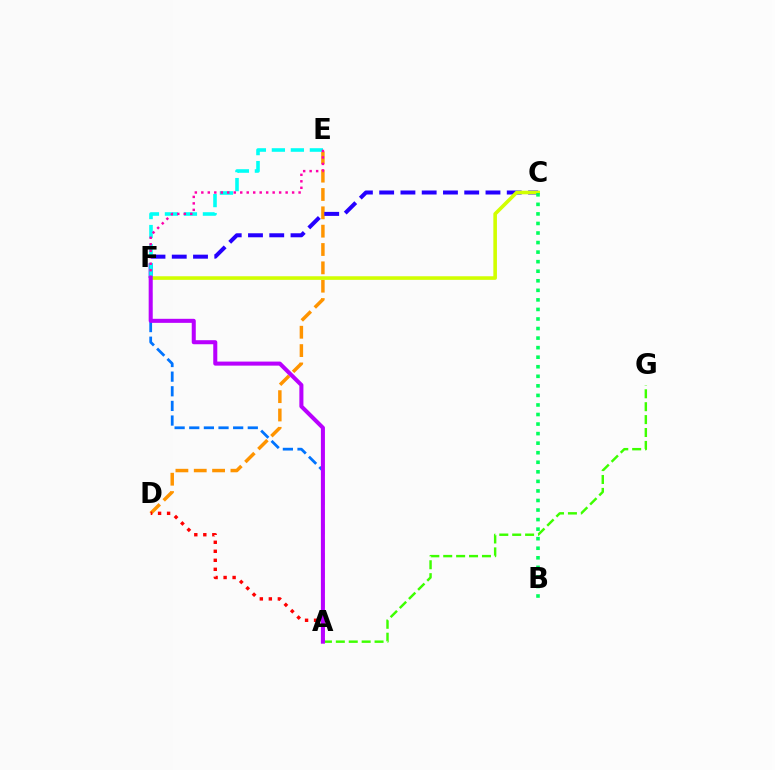{('D', 'E'): [{'color': '#ff9400', 'line_style': 'dashed', 'thickness': 2.49}], ('A', 'D'): [{'color': '#ff0000', 'line_style': 'dotted', 'thickness': 2.45}], ('C', 'F'): [{'color': '#2500ff', 'line_style': 'dashed', 'thickness': 2.89}, {'color': '#d1ff00', 'line_style': 'solid', 'thickness': 2.59}], ('E', 'F'): [{'color': '#00fff6', 'line_style': 'dashed', 'thickness': 2.58}, {'color': '#ff00ac', 'line_style': 'dotted', 'thickness': 1.76}], ('A', 'G'): [{'color': '#3dff00', 'line_style': 'dashed', 'thickness': 1.75}], ('B', 'C'): [{'color': '#00ff5c', 'line_style': 'dotted', 'thickness': 2.6}], ('A', 'F'): [{'color': '#0074ff', 'line_style': 'dashed', 'thickness': 1.99}, {'color': '#b900ff', 'line_style': 'solid', 'thickness': 2.91}]}